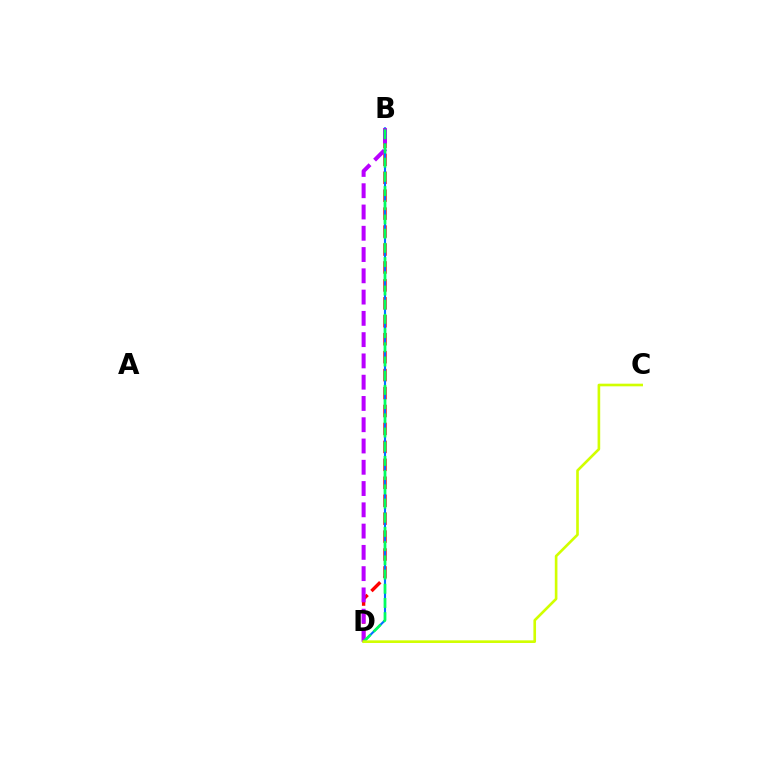{('B', 'D'): [{'color': '#ff0000', 'line_style': 'dashed', 'thickness': 2.44}, {'color': '#0074ff', 'line_style': 'solid', 'thickness': 1.54}, {'color': '#b900ff', 'line_style': 'dashed', 'thickness': 2.89}, {'color': '#00ff5c', 'line_style': 'dashed', 'thickness': 1.93}], ('C', 'D'): [{'color': '#d1ff00', 'line_style': 'solid', 'thickness': 1.9}]}